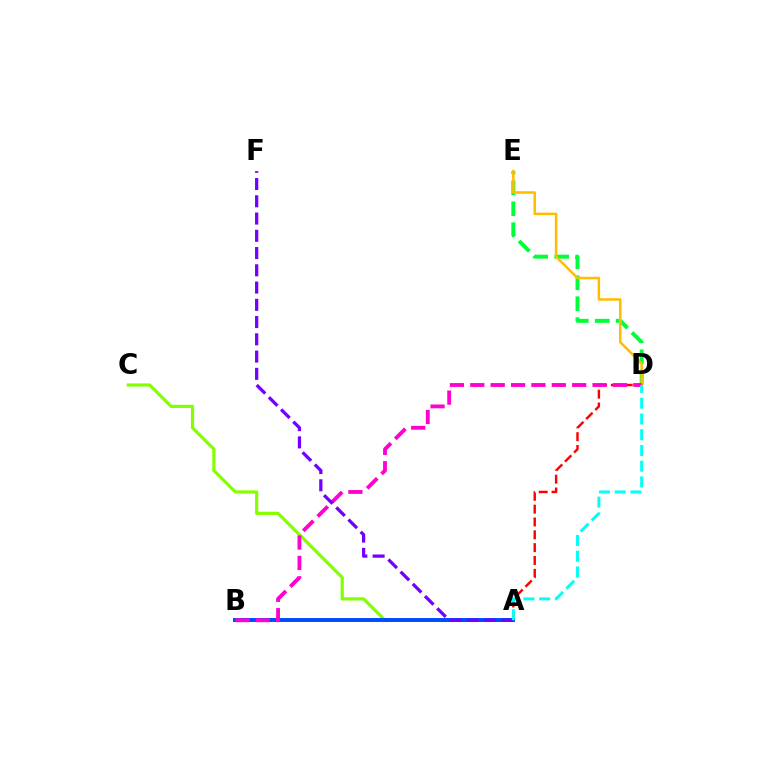{('D', 'E'): [{'color': '#00ff39', 'line_style': 'dashed', 'thickness': 2.84}, {'color': '#ffbd00', 'line_style': 'solid', 'thickness': 1.81}], ('A', 'D'): [{'color': '#ff0000', 'line_style': 'dashed', 'thickness': 1.74}, {'color': '#00fff6', 'line_style': 'dashed', 'thickness': 2.14}], ('A', 'C'): [{'color': '#84ff00', 'line_style': 'solid', 'thickness': 2.3}], ('A', 'B'): [{'color': '#004bff', 'line_style': 'solid', 'thickness': 2.84}], ('B', 'D'): [{'color': '#ff00cf', 'line_style': 'dashed', 'thickness': 2.77}], ('A', 'F'): [{'color': '#7200ff', 'line_style': 'dashed', 'thickness': 2.34}]}